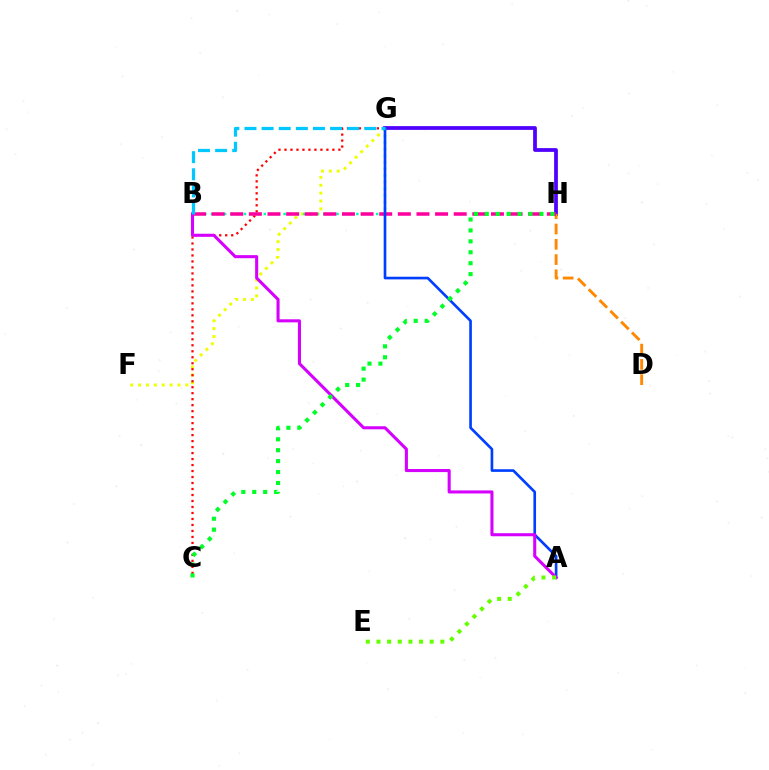{('G', 'H'): [{'color': '#4f00ff', 'line_style': 'solid', 'thickness': 2.7}], ('D', 'H'): [{'color': '#ff8800', 'line_style': 'dashed', 'thickness': 2.08}], ('F', 'G'): [{'color': '#eeff00', 'line_style': 'dotted', 'thickness': 2.14}], ('C', 'G'): [{'color': '#ff0000', 'line_style': 'dotted', 'thickness': 1.63}], ('B', 'G'): [{'color': '#00ffaf', 'line_style': 'dotted', 'thickness': 1.8}, {'color': '#00c7ff', 'line_style': 'dashed', 'thickness': 2.33}], ('B', 'H'): [{'color': '#ff00a0', 'line_style': 'dashed', 'thickness': 2.53}], ('A', 'G'): [{'color': '#003fff', 'line_style': 'solid', 'thickness': 1.91}], ('A', 'B'): [{'color': '#d600ff', 'line_style': 'solid', 'thickness': 2.21}], ('C', 'H'): [{'color': '#00ff27', 'line_style': 'dotted', 'thickness': 2.97}], ('A', 'E'): [{'color': '#66ff00', 'line_style': 'dotted', 'thickness': 2.89}]}